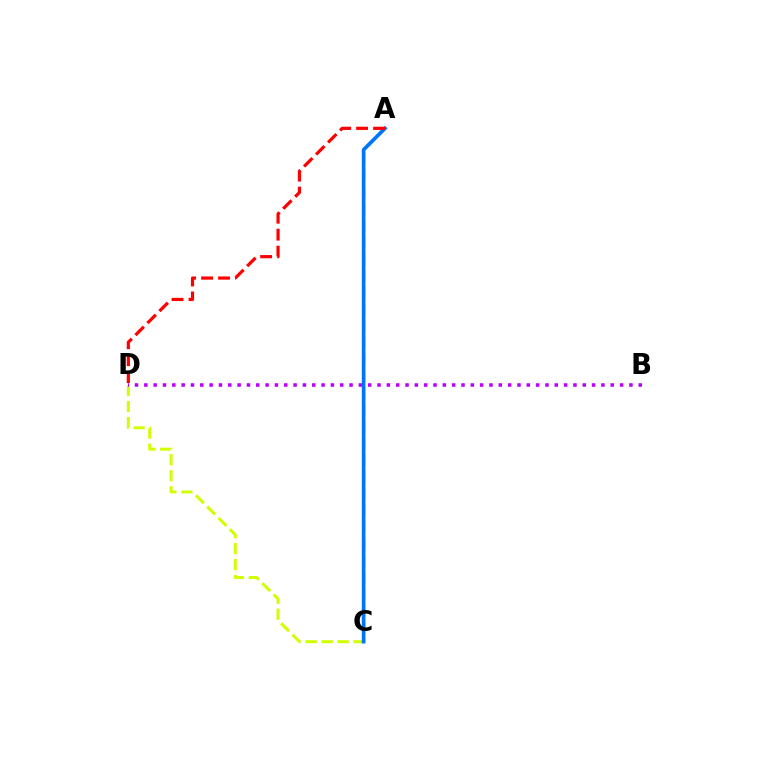{('C', 'D'): [{'color': '#d1ff00', 'line_style': 'dashed', 'thickness': 2.17}], ('B', 'D'): [{'color': '#b900ff', 'line_style': 'dotted', 'thickness': 2.53}], ('A', 'C'): [{'color': '#00ff5c', 'line_style': 'dashed', 'thickness': 2.28}, {'color': '#0074ff', 'line_style': 'solid', 'thickness': 2.61}], ('A', 'D'): [{'color': '#ff0000', 'line_style': 'dashed', 'thickness': 2.31}]}